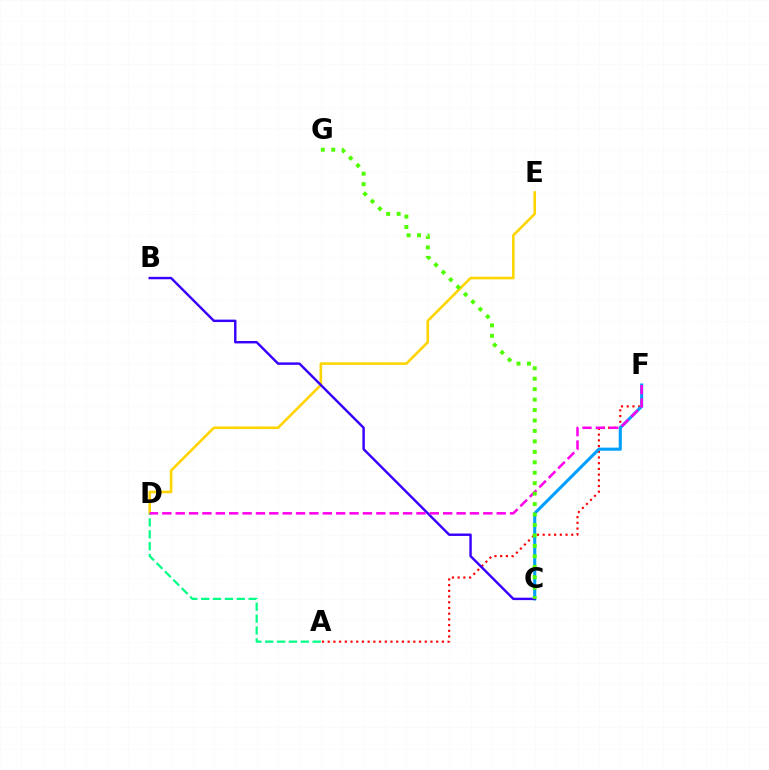{('A', 'F'): [{'color': '#ff0000', 'line_style': 'dotted', 'thickness': 1.55}], ('D', 'E'): [{'color': '#ffd500', 'line_style': 'solid', 'thickness': 1.87}], ('C', 'F'): [{'color': '#009eff', 'line_style': 'solid', 'thickness': 2.22}], ('B', 'C'): [{'color': '#3700ff', 'line_style': 'solid', 'thickness': 1.74}], ('A', 'D'): [{'color': '#00ff86', 'line_style': 'dashed', 'thickness': 1.61}], ('D', 'F'): [{'color': '#ff00ed', 'line_style': 'dashed', 'thickness': 1.82}], ('C', 'G'): [{'color': '#4fff00', 'line_style': 'dotted', 'thickness': 2.84}]}